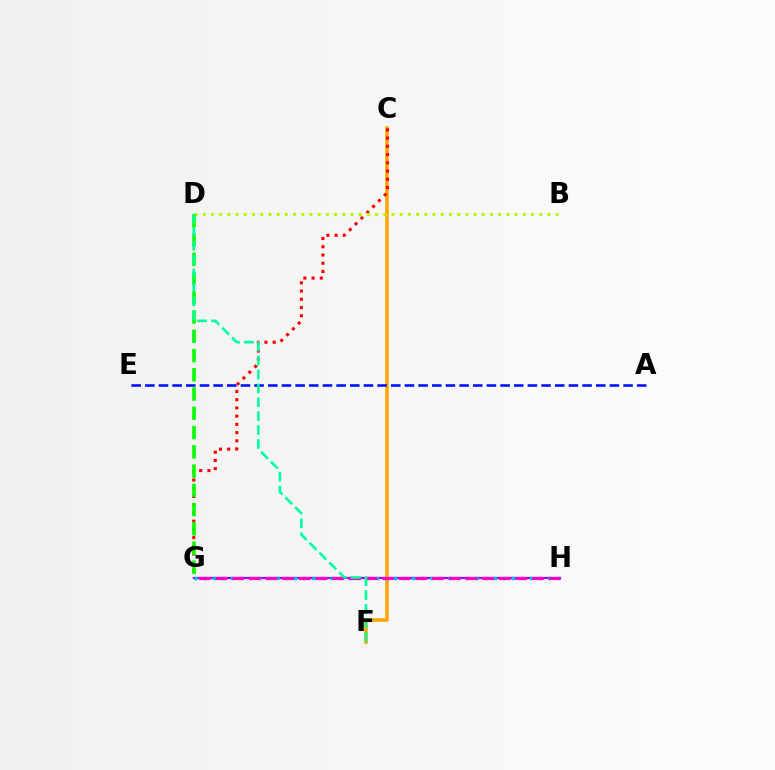{('G', 'H'): [{'color': '#9b00ff', 'line_style': 'solid', 'thickness': 1.59}, {'color': '#00b5ff', 'line_style': 'dotted', 'thickness': 2.46}, {'color': '#ff00bd', 'line_style': 'dashed', 'thickness': 2.26}], ('C', 'F'): [{'color': '#ffa500', 'line_style': 'solid', 'thickness': 2.56}], ('C', 'G'): [{'color': '#ff0000', 'line_style': 'dotted', 'thickness': 2.24}], ('B', 'D'): [{'color': '#b3ff00', 'line_style': 'dotted', 'thickness': 2.23}], ('A', 'E'): [{'color': '#0010ff', 'line_style': 'dashed', 'thickness': 1.86}], ('D', 'G'): [{'color': '#08ff00', 'line_style': 'dashed', 'thickness': 2.62}], ('D', 'F'): [{'color': '#00ff9d', 'line_style': 'dashed', 'thickness': 1.89}]}